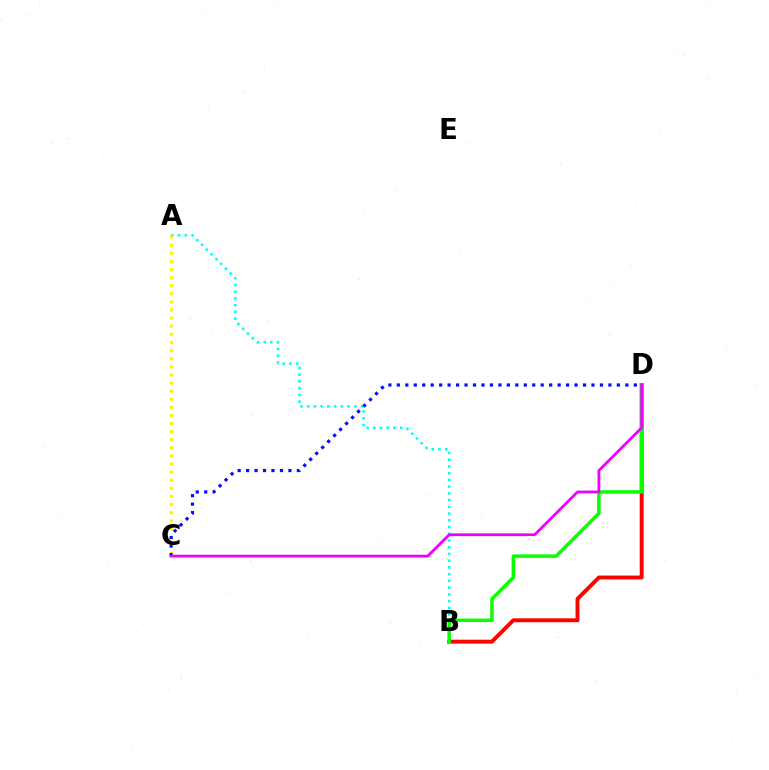{('A', 'B'): [{'color': '#00fff6', 'line_style': 'dotted', 'thickness': 1.83}], ('A', 'C'): [{'color': '#fcf500', 'line_style': 'dotted', 'thickness': 2.2}], ('B', 'D'): [{'color': '#ff0000', 'line_style': 'solid', 'thickness': 2.81}, {'color': '#08ff00', 'line_style': 'solid', 'thickness': 2.5}], ('C', 'D'): [{'color': '#0010ff', 'line_style': 'dotted', 'thickness': 2.3}, {'color': '#ee00ff', 'line_style': 'solid', 'thickness': 2.0}]}